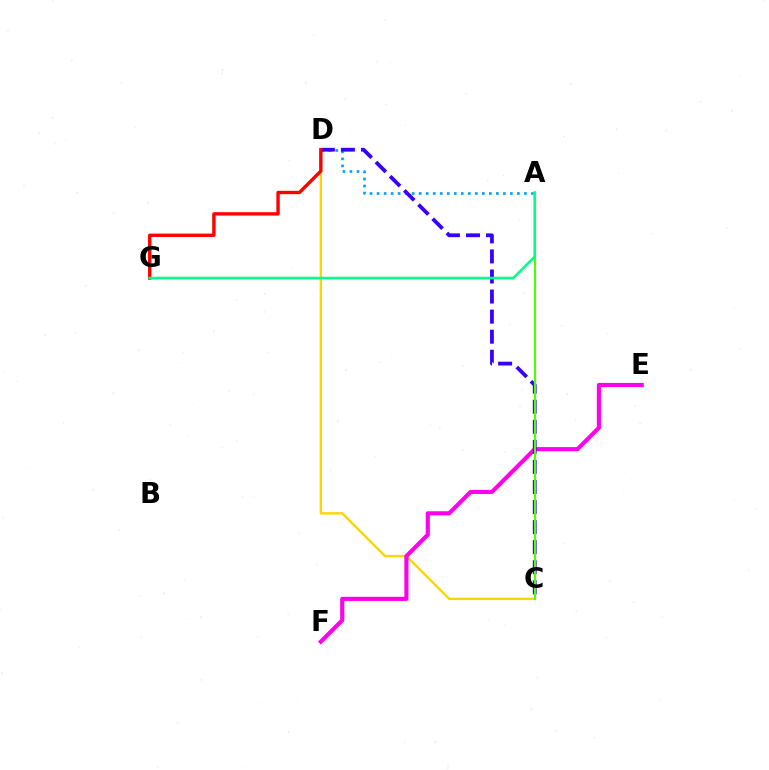{('A', 'D'): [{'color': '#009eff', 'line_style': 'dotted', 'thickness': 1.91}], ('C', 'D'): [{'color': '#ffd500', 'line_style': 'solid', 'thickness': 1.7}, {'color': '#3700ff', 'line_style': 'dashed', 'thickness': 2.73}], ('E', 'F'): [{'color': '#ff00ed', 'line_style': 'solid', 'thickness': 2.97}], ('D', 'G'): [{'color': '#ff0000', 'line_style': 'solid', 'thickness': 2.43}], ('A', 'C'): [{'color': '#4fff00', 'line_style': 'solid', 'thickness': 1.53}], ('A', 'G'): [{'color': '#00ff86', 'line_style': 'solid', 'thickness': 1.83}]}